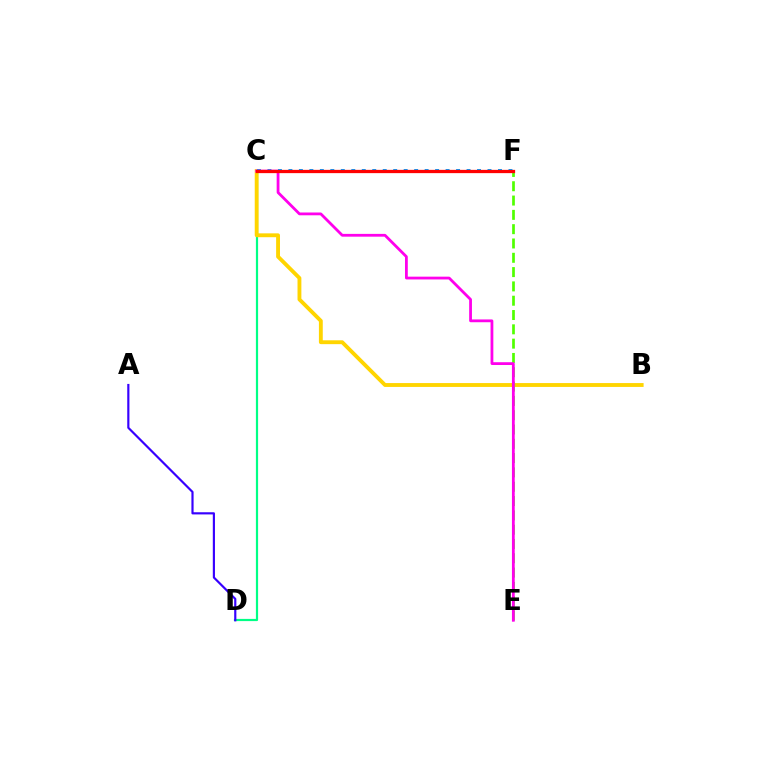{('C', 'D'): [{'color': '#00ff86', 'line_style': 'solid', 'thickness': 1.59}], ('B', 'C'): [{'color': '#ffd500', 'line_style': 'solid', 'thickness': 2.78}], ('E', 'F'): [{'color': '#4fff00', 'line_style': 'dashed', 'thickness': 1.94}], ('C', 'F'): [{'color': '#009eff', 'line_style': 'dotted', 'thickness': 2.85}, {'color': '#ff0000', 'line_style': 'solid', 'thickness': 2.35}], ('C', 'E'): [{'color': '#ff00ed', 'line_style': 'solid', 'thickness': 2.01}], ('A', 'D'): [{'color': '#3700ff', 'line_style': 'solid', 'thickness': 1.56}]}